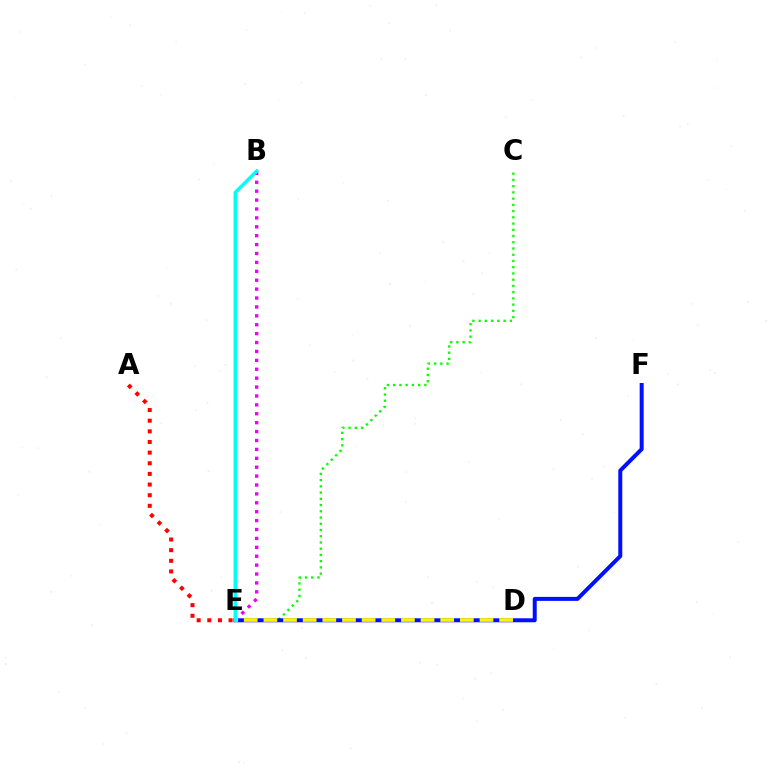{('C', 'E'): [{'color': '#08ff00', 'line_style': 'dotted', 'thickness': 1.69}], ('A', 'E'): [{'color': '#ff0000', 'line_style': 'dotted', 'thickness': 2.89}], ('E', 'F'): [{'color': '#0010ff', 'line_style': 'solid', 'thickness': 2.87}], ('B', 'E'): [{'color': '#ee00ff', 'line_style': 'dotted', 'thickness': 2.42}, {'color': '#00fff6', 'line_style': 'solid', 'thickness': 2.53}], ('D', 'E'): [{'color': '#fcf500', 'line_style': 'dashed', 'thickness': 2.67}]}